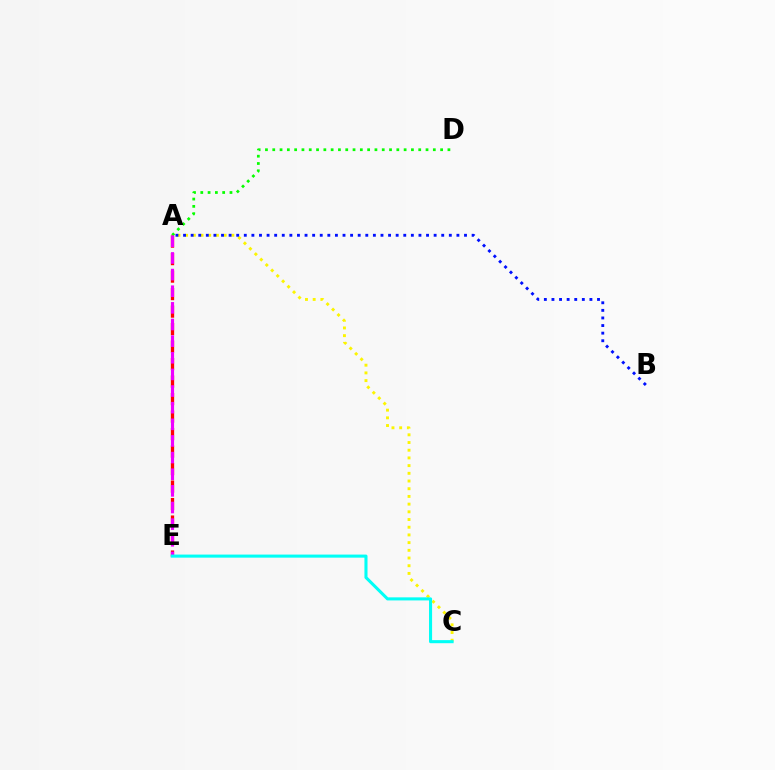{('A', 'C'): [{'color': '#fcf500', 'line_style': 'dotted', 'thickness': 2.09}], ('A', 'E'): [{'color': '#ff0000', 'line_style': 'dashed', 'thickness': 2.38}, {'color': '#ee00ff', 'line_style': 'dashed', 'thickness': 2.26}], ('A', 'D'): [{'color': '#08ff00', 'line_style': 'dotted', 'thickness': 1.98}], ('A', 'B'): [{'color': '#0010ff', 'line_style': 'dotted', 'thickness': 2.06}], ('C', 'E'): [{'color': '#00fff6', 'line_style': 'solid', 'thickness': 2.21}]}